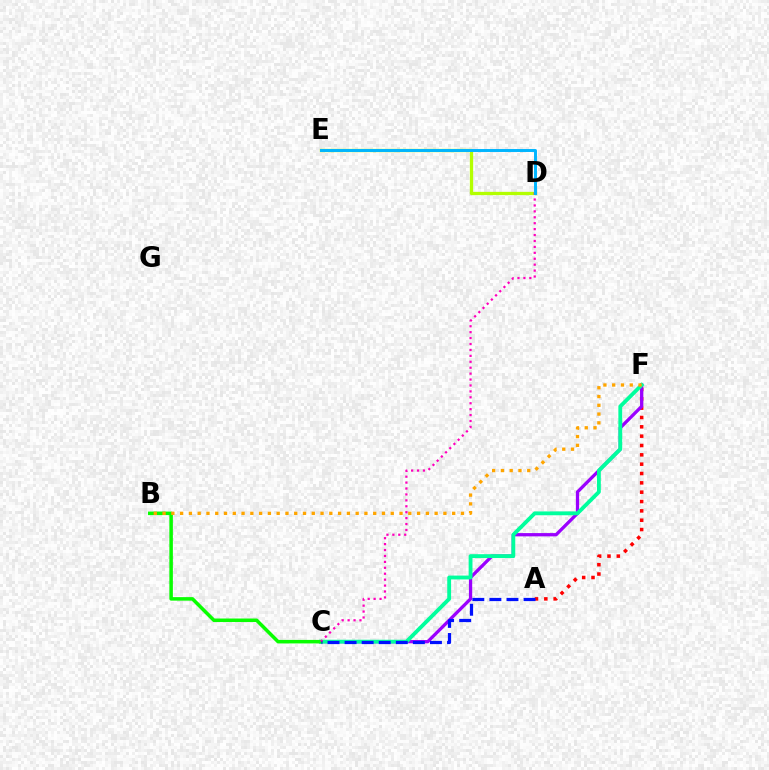{('A', 'F'): [{'color': '#ff0000', 'line_style': 'dotted', 'thickness': 2.54}], ('C', 'F'): [{'color': '#9b00ff', 'line_style': 'solid', 'thickness': 2.36}, {'color': '#00ff9d', 'line_style': 'solid', 'thickness': 2.76}], ('D', 'E'): [{'color': '#b3ff00', 'line_style': 'solid', 'thickness': 2.38}, {'color': '#00b5ff', 'line_style': 'solid', 'thickness': 2.13}], ('B', 'C'): [{'color': '#08ff00', 'line_style': 'solid', 'thickness': 2.54}], ('C', 'D'): [{'color': '#ff00bd', 'line_style': 'dotted', 'thickness': 1.61}], ('A', 'C'): [{'color': '#0010ff', 'line_style': 'dashed', 'thickness': 2.32}], ('B', 'F'): [{'color': '#ffa500', 'line_style': 'dotted', 'thickness': 2.38}]}